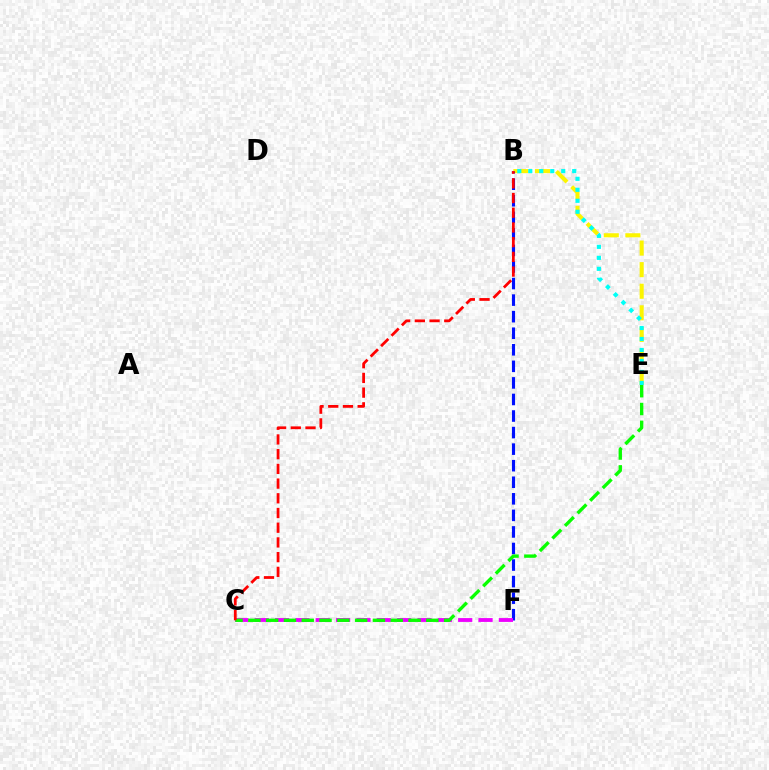{('B', 'E'): [{'color': '#fcf500', 'line_style': 'dashed', 'thickness': 2.93}, {'color': '#00fff6', 'line_style': 'dotted', 'thickness': 2.98}], ('B', 'F'): [{'color': '#0010ff', 'line_style': 'dashed', 'thickness': 2.25}], ('C', 'F'): [{'color': '#ee00ff', 'line_style': 'dashed', 'thickness': 2.76}], ('C', 'E'): [{'color': '#08ff00', 'line_style': 'dashed', 'thickness': 2.42}], ('B', 'C'): [{'color': '#ff0000', 'line_style': 'dashed', 'thickness': 2.0}]}